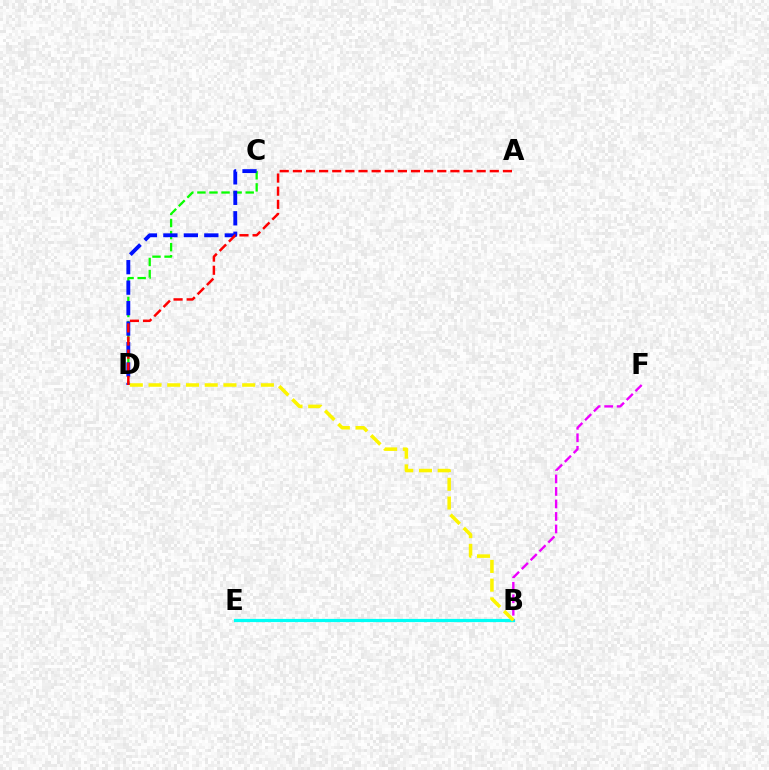{('B', 'E'): [{'color': '#00fff6', 'line_style': 'solid', 'thickness': 2.31}], ('B', 'F'): [{'color': '#ee00ff', 'line_style': 'dashed', 'thickness': 1.7}], ('C', 'D'): [{'color': '#08ff00', 'line_style': 'dashed', 'thickness': 1.64}, {'color': '#0010ff', 'line_style': 'dashed', 'thickness': 2.78}], ('A', 'D'): [{'color': '#ff0000', 'line_style': 'dashed', 'thickness': 1.78}], ('B', 'D'): [{'color': '#fcf500', 'line_style': 'dashed', 'thickness': 2.54}]}